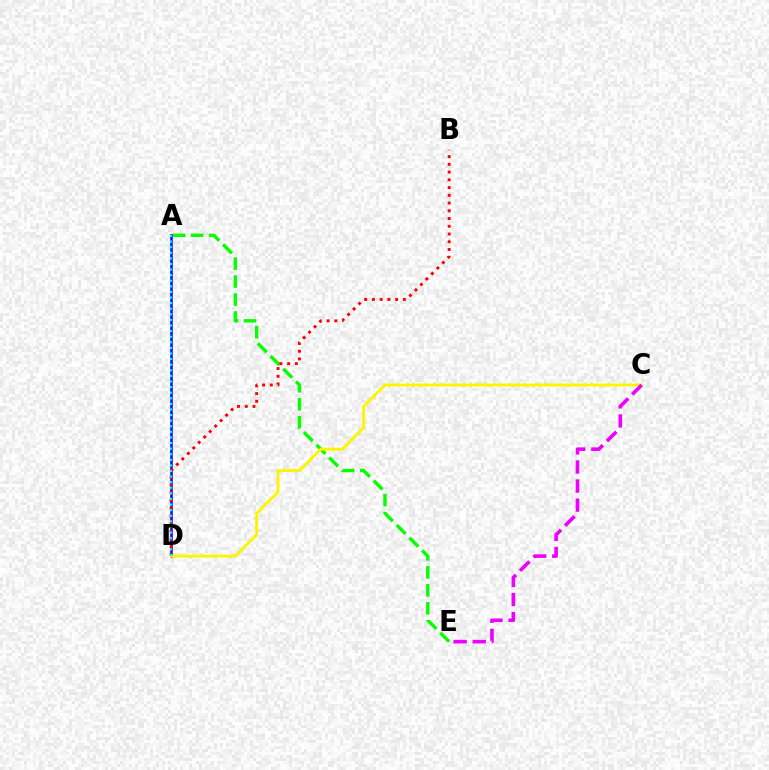{('A', 'E'): [{'color': '#08ff00', 'line_style': 'dashed', 'thickness': 2.44}], ('A', 'D'): [{'color': '#0010ff', 'line_style': 'solid', 'thickness': 1.84}, {'color': '#00fff6', 'line_style': 'dotted', 'thickness': 1.52}], ('B', 'D'): [{'color': '#ff0000', 'line_style': 'dotted', 'thickness': 2.1}], ('C', 'D'): [{'color': '#fcf500', 'line_style': 'solid', 'thickness': 2.08}], ('C', 'E'): [{'color': '#ee00ff', 'line_style': 'dashed', 'thickness': 2.59}]}